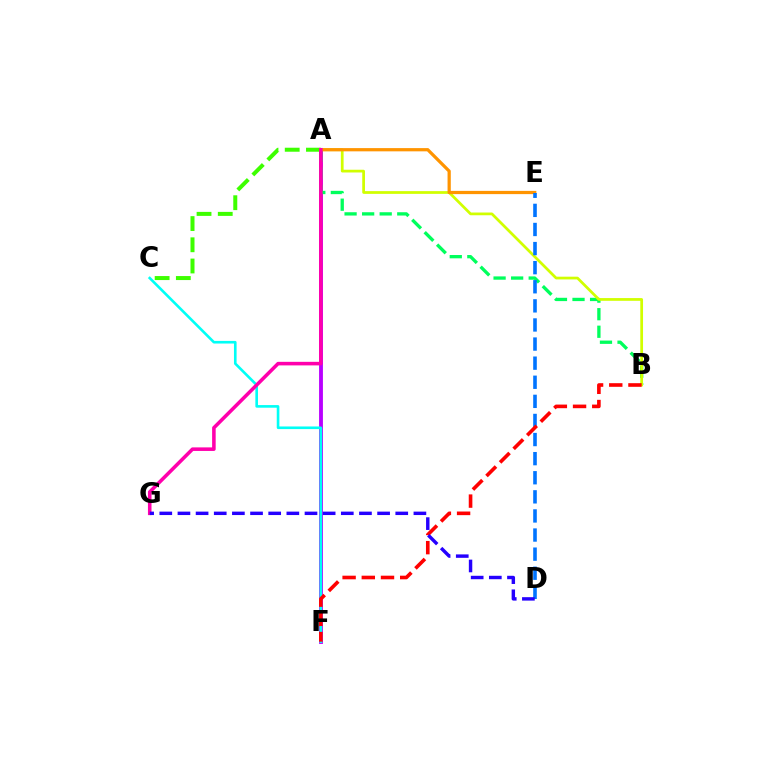{('A', 'F'): [{'color': '#b900ff', 'line_style': 'solid', 'thickness': 2.77}], ('A', 'B'): [{'color': '#00ff5c', 'line_style': 'dashed', 'thickness': 2.39}, {'color': '#d1ff00', 'line_style': 'solid', 'thickness': 1.97}], ('A', 'C'): [{'color': '#3dff00', 'line_style': 'dashed', 'thickness': 2.88}], ('A', 'E'): [{'color': '#ff9400', 'line_style': 'solid', 'thickness': 2.33}], ('C', 'F'): [{'color': '#00fff6', 'line_style': 'solid', 'thickness': 1.89}], ('D', 'E'): [{'color': '#0074ff', 'line_style': 'dashed', 'thickness': 2.59}], ('A', 'G'): [{'color': '#ff00ac', 'line_style': 'solid', 'thickness': 2.56}], ('B', 'F'): [{'color': '#ff0000', 'line_style': 'dashed', 'thickness': 2.61}], ('D', 'G'): [{'color': '#2500ff', 'line_style': 'dashed', 'thickness': 2.47}]}